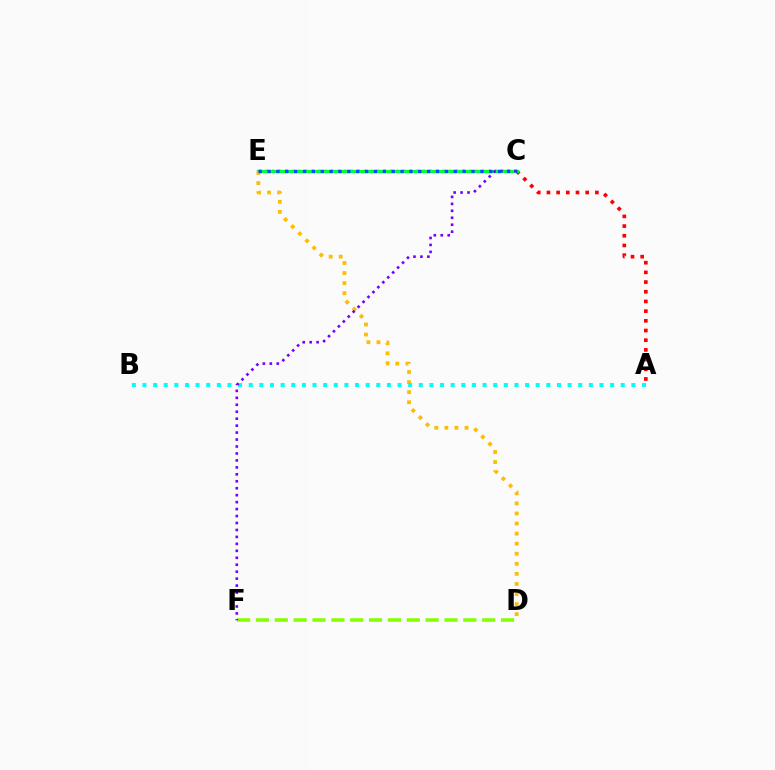{('D', 'F'): [{'color': '#84ff00', 'line_style': 'dashed', 'thickness': 2.56}], ('A', 'C'): [{'color': '#ff0000', 'line_style': 'dotted', 'thickness': 2.63}], ('C', 'E'): [{'color': '#ff00cf', 'line_style': 'dotted', 'thickness': 1.78}, {'color': '#00ff39', 'line_style': 'solid', 'thickness': 2.33}, {'color': '#004bff', 'line_style': 'dotted', 'thickness': 2.41}], ('D', 'E'): [{'color': '#ffbd00', 'line_style': 'dotted', 'thickness': 2.73}], ('A', 'B'): [{'color': '#00fff6', 'line_style': 'dotted', 'thickness': 2.89}], ('C', 'F'): [{'color': '#7200ff', 'line_style': 'dotted', 'thickness': 1.89}]}